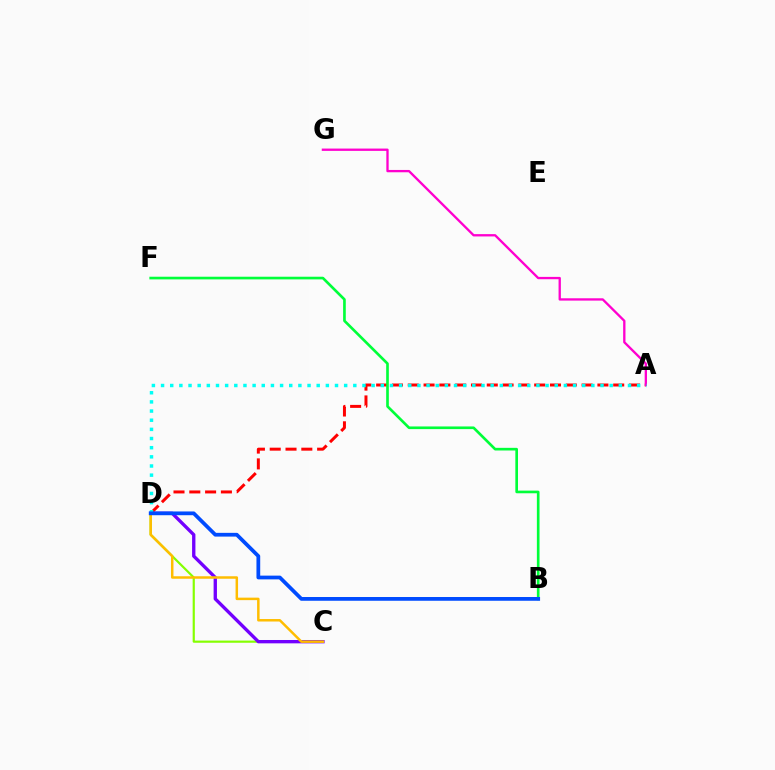{('A', 'D'): [{'color': '#ff0000', 'line_style': 'dashed', 'thickness': 2.15}, {'color': '#00fff6', 'line_style': 'dotted', 'thickness': 2.49}], ('A', 'G'): [{'color': '#ff00cf', 'line_style': 'solid', 'thickness': 1.67}], ('C', 'D'): [{'color': '#84ff00', 'line_style': 'solid', 'thickness': 1.57}, {'color': '#7200ff', 'line_style': 'solid', 'thickness': 2.4}, {'color': '#ffbd00', 'line_style': 'solid', 'thickness': 1.79}], ('B', 'F'): [{'color': '#00ff39', 'line_style': 'solid', 'thickness': 1.91}], ('B', 'D'): [{'color': '#004bff', 'line_style': 'solid', 'thickness': 2.7}]}